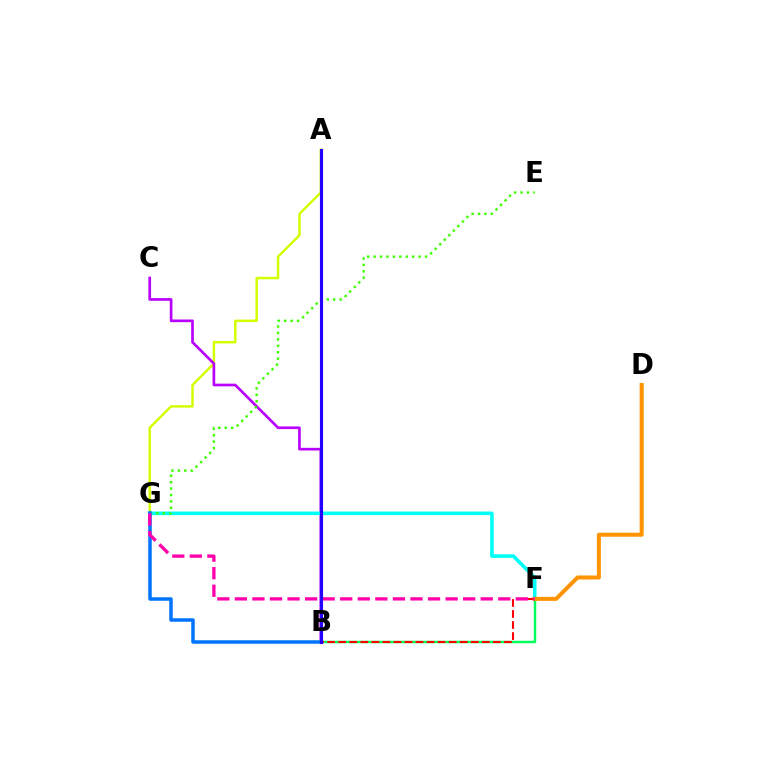{('A', 'G'): [{'color': '#d1ff00', 'line_style': 'solid', 'thickness': 1.79}], ('B', 'C'): [{'color': '#b900ff', 'line_style': 'solid', 'thickness': 1.93}], ('F', 'G'): [{'color': '#00fff6', 'line_style': 'solid', 'thickness': 2.58}, {'color': '#ff00ac', 'line_style': 'dashed', 'thickness': 2.39}], ('E', 'G'): [{'color': '#3dff00', 'line_style': 'dotted', 'thickness': 1.75}], ('B', 'F'): [{'color': '#00ff5c', 'line_style': 'solid', 'thickness': 1.78}, {'color': '#ff0000', 'line_style': 'dashed', 'thickness': 1.5}], ('D', 'F'): [{'color': '#ff9400', 'line_style': 'solid', 'thickness': 2.89}], ('B', 'G'): [{'color': '#0074ff', 'line_style': 'solid', 'thickness': 2.52}], ('A', 'B'): [{'color': '#2500ff', 'line_style': 'solid', 'thickness': 2.25}]}